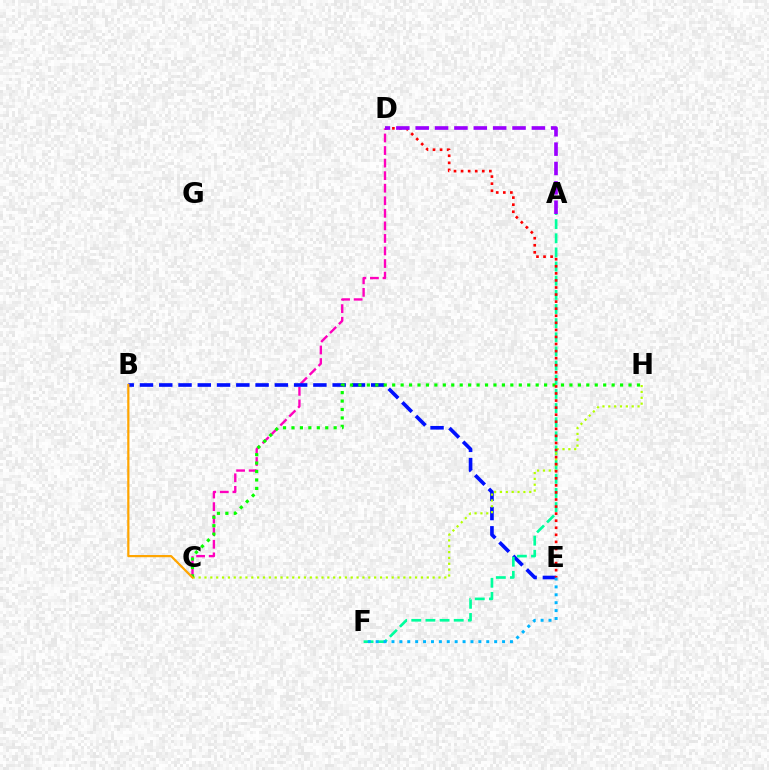{('C', 'D'): [{'color': '#ff00bd', 'line_style': 'dashed', 'thickness': 1.71}], ('B', 'E'): [{'color': '#0010ff', 'line_style': 'dashed', 'thickness': 2.62}], ('A', 'F'): [{'color': '#00ff9d', 'line_style': 'dashed', 'thickness': 1.92}], ('E', 'F'): [{'color': '#00b5ff', 'line_style': 'dotted', 'thickness': 2.15}], ('C', 'H'): [{'color': '#b3ff00', 'line_style': 'dotted', 'thickness': 1.59}, {'color': '#08ff00', 'line_style': 'dotted', 'thickness': 2.29}], ('B', 'C'): [{'color': '#ffa500', 'line_style': 'solid', 'thickness': 1.6}], ('D', 'E'): [{'color': '#ff0000', 'line_style': 'dotted', 'thickness': 1.92}], ('A', 'D'): [{'color': '#9b00ff', 'line_style': 'dashed', 'thickness': 2.63}]}